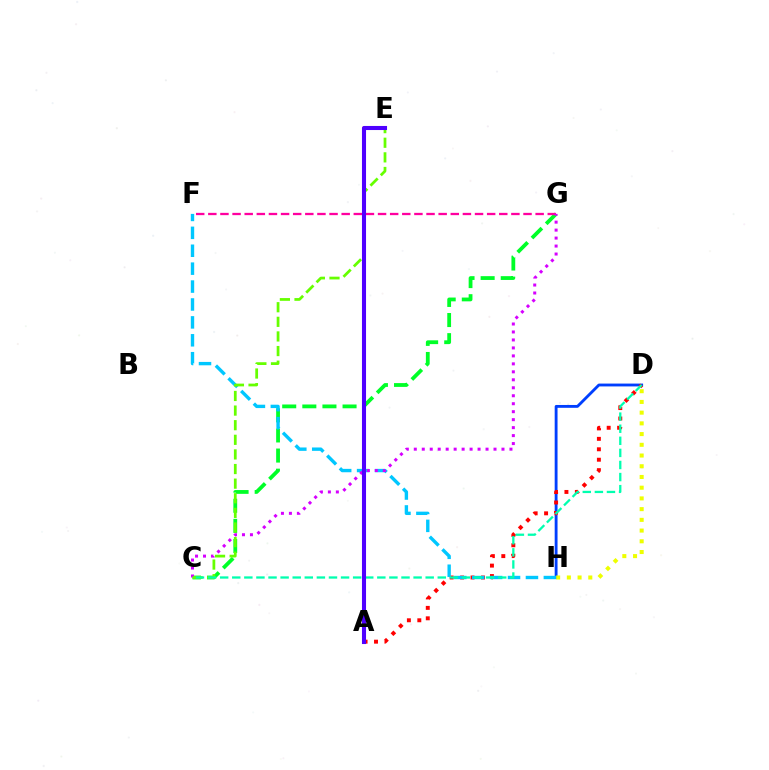{('D', 'H'): [{'color': '#003fff', 'line_style': 'solid', 'thickness': 2.05}, {'color': '#eeff00', 'line_style': 'dotted', 'thickness': 2.91}], ('C', 'G'): [{'color': '#00ff27', 'line_style': 'dashed', 'thickness': 2.73}, {'color': '#d600ff', 'line_style': 'dotted', 'thickness': 2.17}], ('A', 'D'): [{'color': '#ff0000', 'line_style': 'dotted', 'thickness': 2.83}], ('F', 'G'): [{'color': '#ff00a0', 'line_style': 'dashed', 'thickness': 1.65}], ('F', 'H'): [{'color': '#00c7ff', 'line_style': 'dashed', 'thickness': 2.43}], ('A', 'E'): [{'color': '#ff8800', 'line_style': 'dotted', 'thickness': 2.54}, {'color': '#4f00ff', 'line_style': 'solid', 'thickness': 2.94}], ('C', 'E'): [{'color': '#66ff00', 'line_style': 'dashed', 'thickness': 1.99}], ('C', 'D'): [{'color': '#00ffaf', 'line_style': 'dashed', 'thickness': 1.64}]}